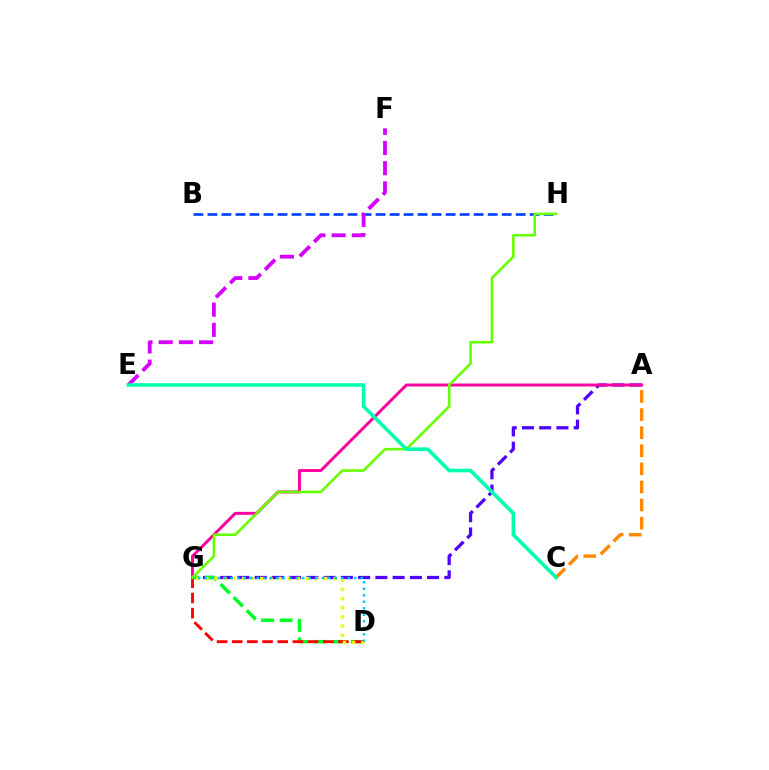{('A', 'G'): [{'color': '#4f00ff', 'line_style': 'dashed', 'thickness': 2.34}, {'color': '#ff00a0', 'line_style': 'solid', 'thickness': 2.12}], ('D', 'G'): [{'color': '#00ff27', 'line_style': 'dashed', 'thickness': 2.51}, {'color': '#ff0000', 'line_style': 'dashed', 'thickness': 2.06}, {'color': '#eeff00', 'line_style': 'dotted', 'thickness': 2.49}, {'color': '#00c7ff', 'line_style': 'dotted', 'thickness': 1.77}], ('B', 'H'): [{'color': '#003fff', 'line_style': 'dashed', 'thickness': 1.9}], ('E', 'F'): [{'color': '#d600ff', 'line_style': 'dashed', 'thickness': 2.74}], ('G', 'H'): [{'color': '#66ff00', 'line_style': 'solid', 'thickness': 1.86}], ('A', 'C'): [{'color': '#ff8800', 'line_style': 'dashed', 'thickness': 2.46}], ('C', 'E'): [{'color': '#00ffaf', 'line_style': 'solid', 'thickness': 2.59}]}